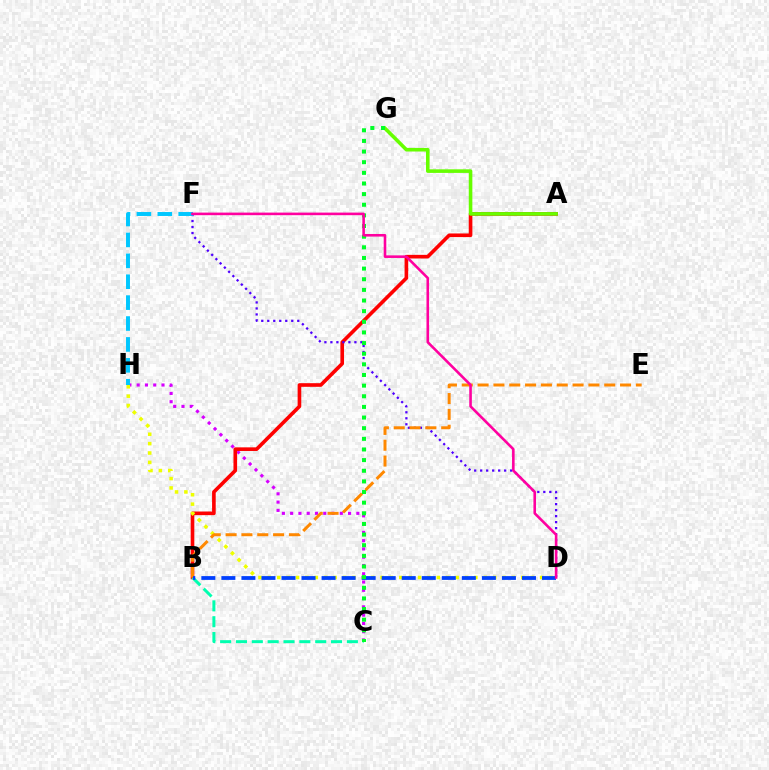{('C', 'H'): [{'color': '#d600ff', 'line_style': 'dotted', 'thickness': 2.25}], ('A', 'B'): [{'color': '#ff0000', 'line_style': 'solid', 'thickness': 2.62}], ('B', 'C'): [{'color': '#00ffaf', 'line_style': 'dashed', 'thickness': 2.15}], ('D', 'H'): [{'color': '#eeff00', 'line_style': 'dotted', 'thickness': 2.55}], ('D', 'F'): [{'color': '#4f00ff', 'line_style': 'dotted', 'thickness': 1.63}, {'color': '#ff00a0', 'line_style': 'solid', 'thickness': 1.87}], ('F', 'H'): [{'color': '#00c7ff', 'line_style': 'dashed', 'thickness': 2.84}], ('A', 'G'): [{'color': '#66ff00', 'line_style': 'solid', 'thickness': 2.58}], ('B', 'E'): [{'color': '#ff8800', 'line_style': 'dashed', 'thickness': 2.15}], ('B', 'D'): [{'color': '#003fff', 'line_style': 'dashed', 'thickness': 2.72}], ('C', 'G'): [{'color': '#00ff27', 'line_style': 'dotted', 'thickness': 2.89}]}